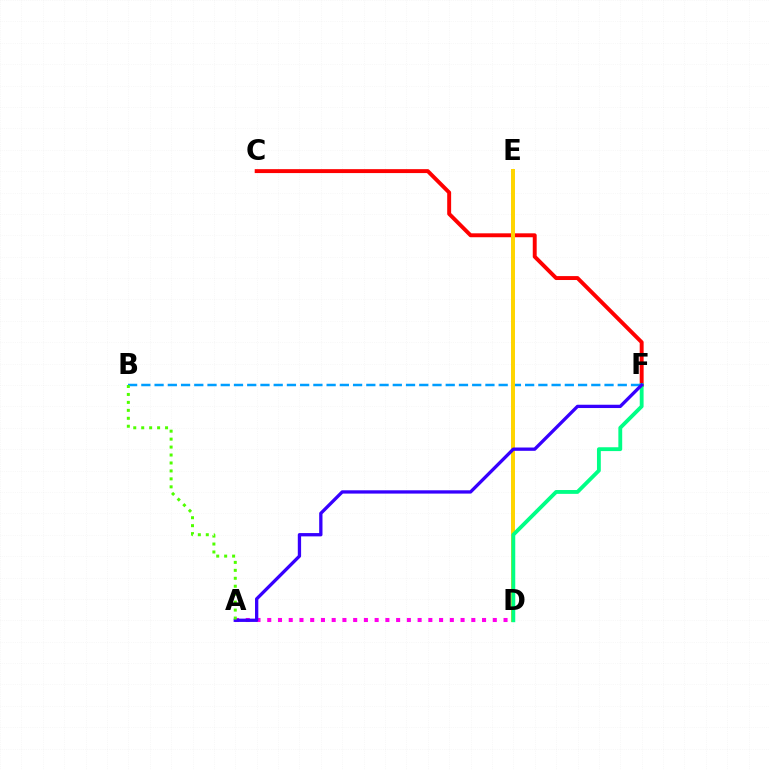{('C', 'F'): [{'color': '#ff0000', 'line_style': 'solid', 'thickness': 2.83}], ('B', 'F'): [{'color': '#009eff', 'line_style': 'dashed', 'thickness': 1.8}], ('D', 'E'): [{'color': '#ffd500', 'line_style': 'solid', 'thickness': 2.86}], ('A', 'D'): [{'color': '#ff00ed', 'line_style': 'dotted', 'thickness': 2.92}], ('D', 'F'): [{'color': '#00ff86', 'line_style': 'solid', 'thickness': 2.76}], ('A', 'F'): [{'color': '#3700ff', 'line_style': 'solid', 'thickness': 2.38}], ('A', 'B'): [{'color': '#4fff00', 'line_style': 'dotted', 'thickness': 2.16}]}